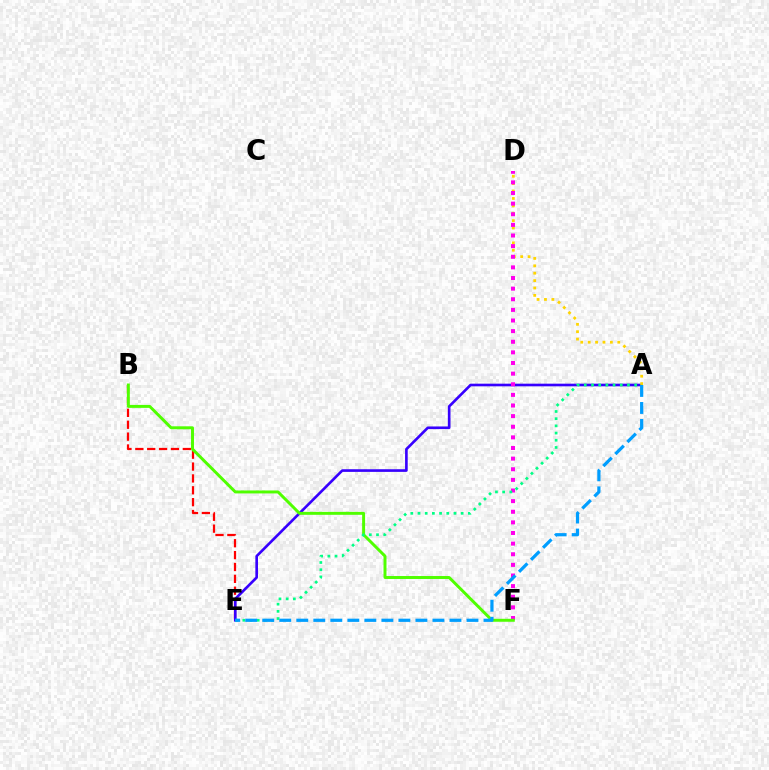{('B', 'E'): [{'color': '#ff0000', 'line_style': 'dashed', 'thickness': 1.61}], ('A', 'E'): [{'color': '#3700ff', 'line_style': 'solid', 'thickness': 1.9}, {'color': '#00ff86', 'line_style': 'dotted', 'thickness': 1.95}, {'color': '#009eff', 'line_style': 'dashed', 'thickness': 2.31}], ('A', 'D'): [{'color': '#ffd500', 'line_style': 'dotted', 'thickness': 2.01}], ('D', 'F'): [{'color': '#ff00ed', 'line_style': 'dotted', 'thickness': 2.89}], ('B', 'F'): [{'color': '#4fff00', 'line_style': 'solid', 'thickness': 2.13}]}